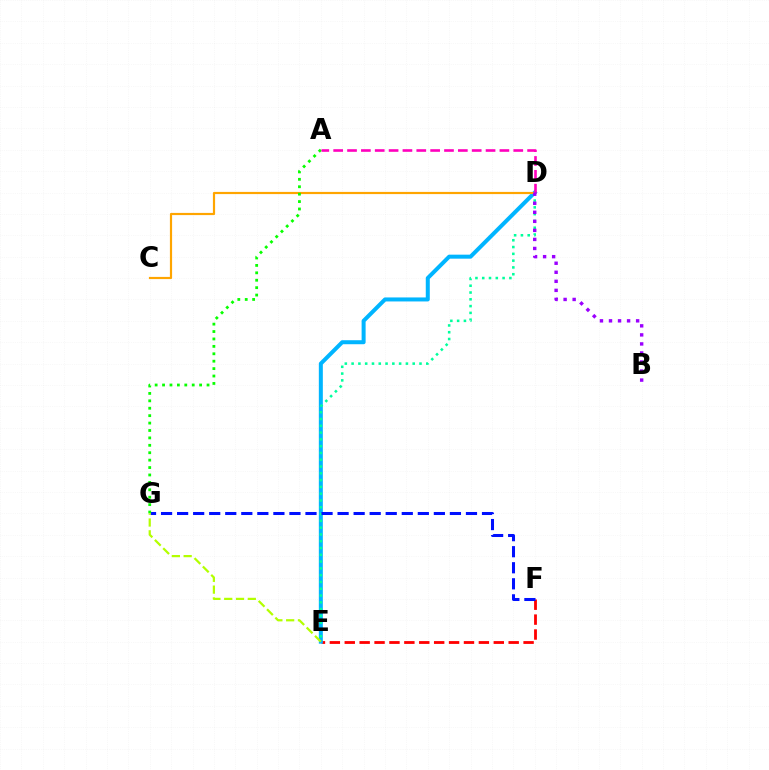{('E', 'F'): [{'color': '#ff0000', 'line_style': 'dashed', 'thickness': 2.02}], ('D', 'E'): [{'color': '#00b5ff', 'line_style': 'solid', 'thickness': 2.89}, {'color': '#00ff9d', 'line_style': 'dotted', 'thickness': 1.84}], ('F', 'G'): [{'color': '#0010ff', 'line_style': 'dashed', 'thickness': 2.18}], ('C', 'D'): [{'color': '#ffa500', 'line_style': 'solid', 'thickness': 1.57}], ('A', 'G'): [{'color': '#08ff00', 'line_style': 'dotted', 'thickness': 2.01}], ('A', 'D'): [{'color': '#ff00bd', 'line_style': 'dashed', 'thickness': 1.88}], ('E', 'G'): [{'color': '#b3ff00', 'line_style': 'dashed', 'thickness': 1.6}], ('B', 'D'): [{'color': '#9b00ff', 'line_style': 'dotted', 'thickness': 2.46}]}